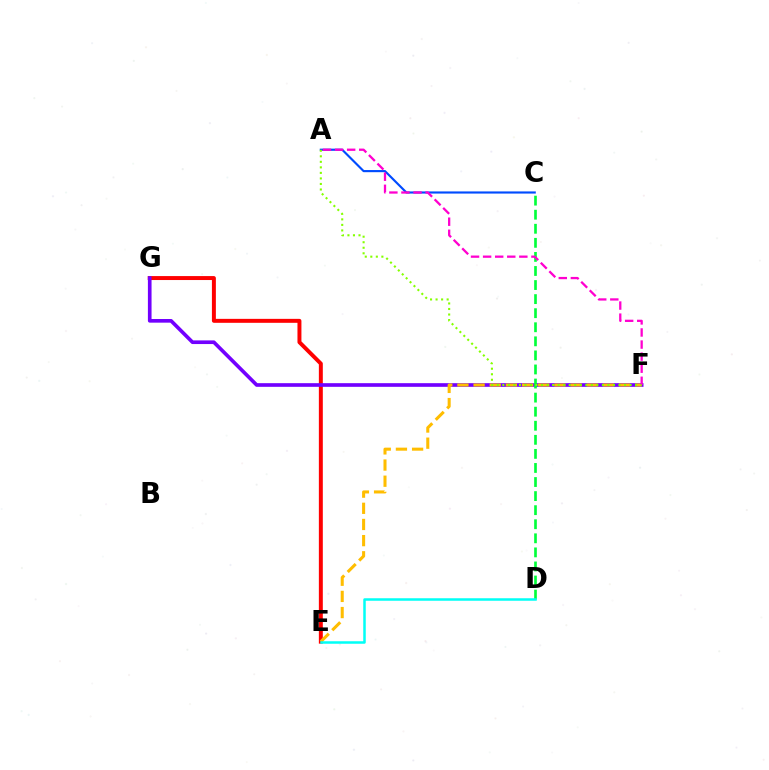{('E', 'G'): [{'color': '#ff0000', 'line_style': 'solid', 'thickness': 2.85}], ('F', 'G'): [{'color': '#7200ff', 'line_style': 'solid', 'thickness': 2.63}], ('E', 'F'): [{'color': '#ffbd00', 'line_style': 'dashed', 'thickness': 2.2}], ('C', 'D'): [{'color': '#00ff39', 'line_style': 'dashed', 'thickness': 1.91}], ('A', 'C'): [{'color': '#004bff', 'line_style': 'solid', 'thickness': 1.55}], ('A', 'F'): [{'color': '#ff00cf', 'line_style': 'dashed', 'thickness': 1.64}, {'color': '#84ff00', 'line_style': 'dotted', 'thickness': 1.5}], ('D', 'E'): [{'color': '#00fff6', 'line_style': 'solid', 'thickness': 1.81}]}